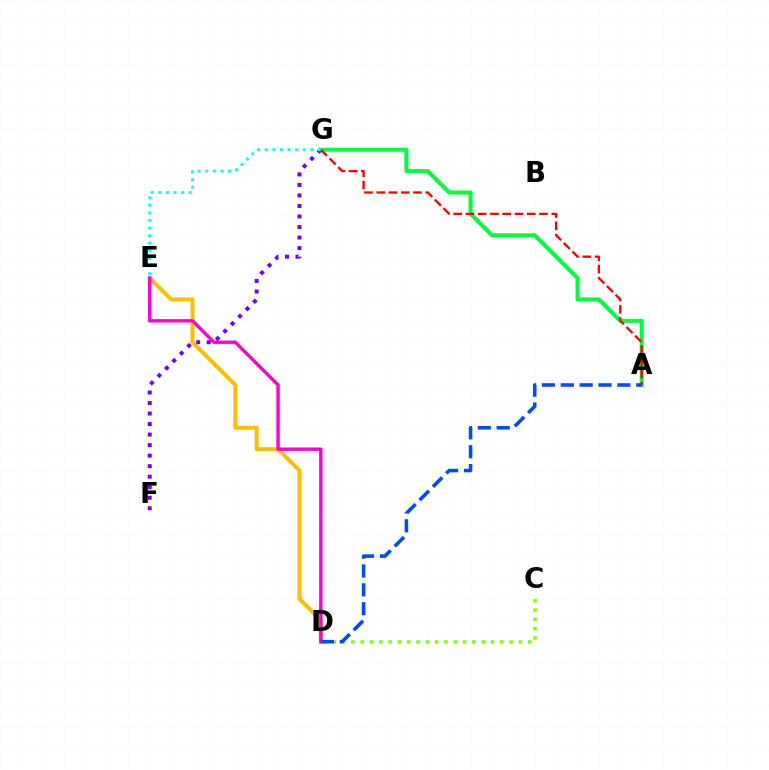{('D', 'E'): [{'color': '#ffbd00', 'line_style': 'solid', 'thickness': 2.87}, {'color': '#ff00cf', 'line_style': 'solid', 'thickness': 2.44}], ('C', 'D'): [{'color': '#84ff00', 'line_style': 'dotted', 'thickness': 2.53}], ('A', 'G'): [{'color': '#00ff39', 'line_style': 'solid', 'thickness': 2.89}, {'color': '#ff0000', 'line_style': 'dashed', 'thickness': 1.67}], ('F', 'G'): [{'color': '#7200ff', 'line_style': 'dotted', 'thickness': 2.86}], ('E', 'G'): [{'color': '#00fff6', 'line_style': 'dotted', 'thickness': 2.06}], ('A', 'D'): [{'color': '#004bff', 'line_style': 'dashed', 'thickness': 2.56}]}